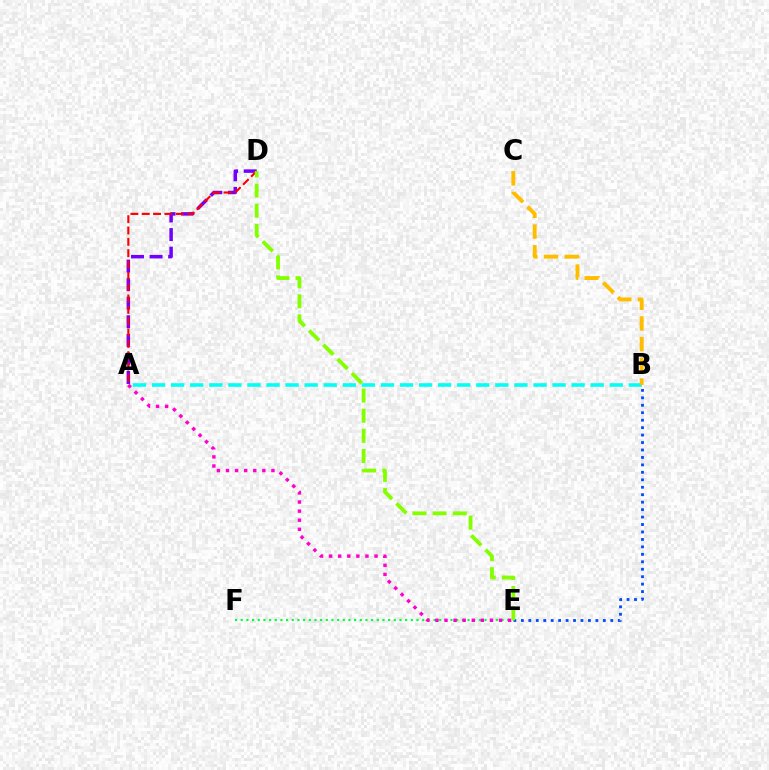{('A', 'B'): [{'color': '#00fff6', 'line_style': 'dashed', 'thickness': 2.59}], ('B', 'C'): [{'color': '#ffbd00', 'line_style': 'dashed', 'thickness': 2.81}], ('E', 'F'): [{'color': '#00ff39', 'line_style': 'dotted', 'thickness': 1.54}], ('A', 'D'): [{'color': '#7200ff', 'line_style': 'dashed', 'thickness': 2.52}, {'color': '#ff0000', 'line_style': 'dashed', 'thickness': 1.54}], ('B', 'E'): [{'color': '#004bff', 'line_style': 'dotted', 'thickness': 2.02}], ('A', 'E'): [{'color': '#ff00cf', 'line_style': 'dotted', 'thickness': 2.47}], ('D', 'E'): [{'color': '#84ff00', 'line_style': 'dashed', 'thickness': 2.74}]}